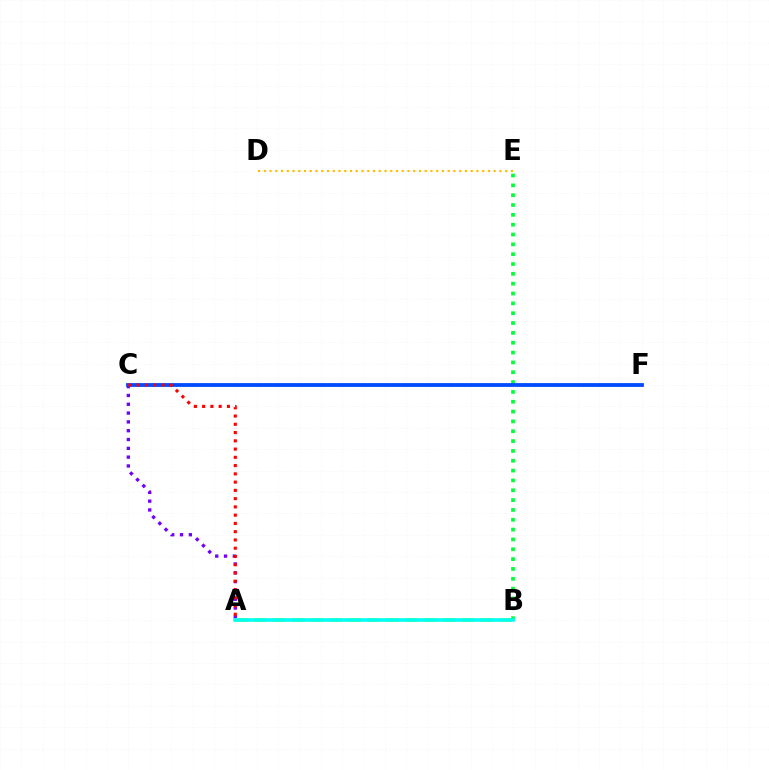{('A', 'C'): [{'color': '#7200ff', 'line_style': 'dotted', 'thickness': 2.39}, {'color': '#ff0000', 'line_style': 'dotted', 'thickness': 2.24}], ('A', 'B'): [{'color': '#ff00cf', 'line_style': 'dotted', 'thickness': 1.55}, {'color': '#84ff00', 'line_style': 'dashed', 'thickness': 2.56}, {'color': '#00fff6', 'line_style': 'solid', 'thickness': 2.55}], ('B', 'E'): [{'color': '#00ff39', 'line_style': 'dotted', 'thickness': 2.67}], ('D', 'E'): [{'color': '#ffbd00', 'line_style': 'dotted', 'thickness': 1.56}], ('C', 'F'): [{'color': '#004bff', 'line_style': 'solid', 'thickness': 2.73}]}